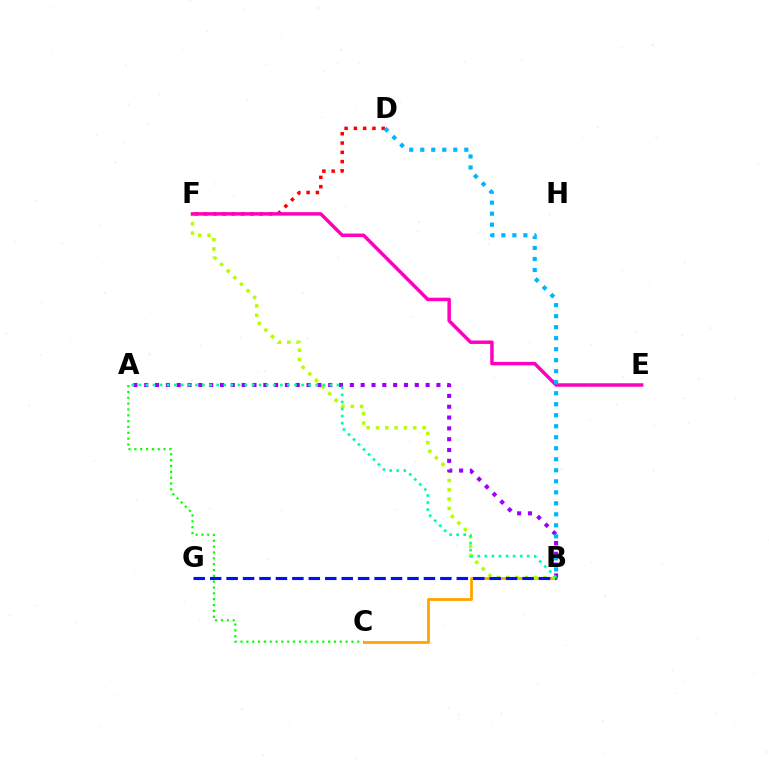{('D', 'F'): [{'color': '#ff0000', 'line_style': 'dotted', 'thickness': 2.52}], ('B', 'C'): [{'color': '#ffa500', 'line_style': 'solid', 'thickness': 2.02}], ('A', 'C'): [{'color': '#08ff00', 'line_style': 'dotted', 'thickness': 1.59}], ('B', 'F'): [{'color': '#b3ff00', 'line_style': 'dotted', 'thickness': 2.53}], ('B', 'G'): [{'color': '#0010ff', 'line_style': 'dashed', 'thickness': 2.23}], ('A', 'B'): [{'color': '#9b00ff', 'line_style': 'dotted', 'thickness': 2.94}, {'color': '#00ff9d', 'line_style': 'dotted', 'thickness': 1.92}], ('E', 'F'): [{'color': '#ff00bd', 'line_style': 'solid', 'thickness': 2.5}], ('B', 'D'): [{'color': '#00b5ff', 'line_style': 'dotted', 'thickness': 2.99}]}